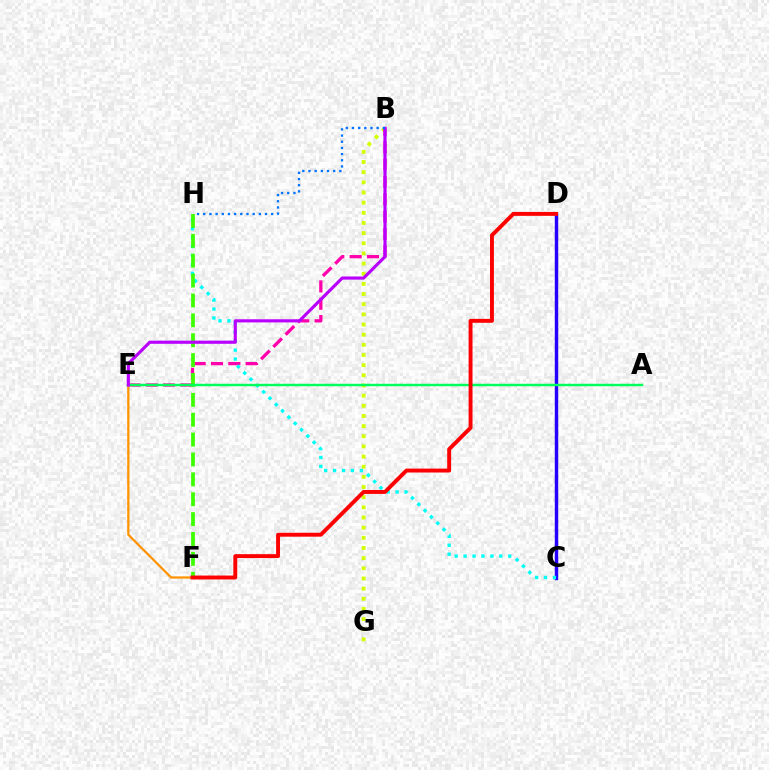{('B', 'G'): [{'color': '#d1ff00', 'line_style': 'dotted', 'thickness': 2.76}], ('B', 'E'): [{'color': '#ff00ac', 'line_style': 'dashed', 'thickness': 2.35}, {'color': '#b900ff', 'line_style': 'solid', 'thickness': 2.27}], ('C', 'D'): [{'color': '#2500ff', 'line_style': 'solid', 'thickness': 2.48}], ('E', 'F'): [{'color': '#ff9400', 'line_style': 'solid', 'thickness': 1.63}], ('C', 'H'): [{'color': '#00fff6', 'line_style': 'dotted', 'thickness': 2.42}], ('F', 'H'): [{'color': '#3dff00', 'line_style': 'dashed', 'thickness': 2.7}], ('A', 'E'): [{'color': '#00ff5c', 'line_style': 'solid', 'thickness': 1.76}], ('D', 'F'): [{'color': '#ff0000', 'line_style': 'solid', 'thickness': 2.82}], ('B', 'H'): [{'color': '#0074ff', 'line_style': 'dotted', 'thickness': 1.68}]}